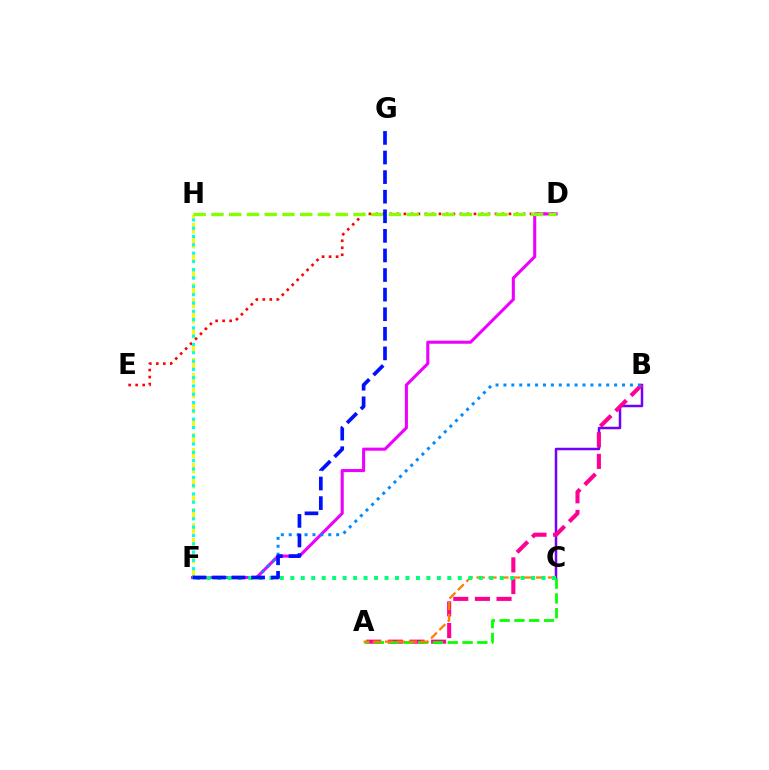{('D', 'E'): [{'color': '#ff0000', 'line_style': 'dotted', 'thickness': 1.9}], ('B', 'C'): [{'color': '#7200ff', 'line_style': 'solid', 'thickness': 1.8}], ('A', 'B'): [{'color': '#ff0094', 'line_style': 'dashed', 'thickness': 2.94}], ('D', 'F'): [{'color': '#ee00ff', 'line_style': 'solid', 'thickness': 2.21}], ('A', 'C'): [{'color': '#08ff00', 'line_style': 'dashed', 'thickness': 2.01}, {'color': '#ff7c00', 'line_style': 'dashed', 'thickness': 1.62}], ('B', 'F'): [{'color': '#008cff', 'line_style': 'dotted', 'thickness': 2.15}], ('F', 'H'): [{'color': '#fcf500', 'line_style': 'dashed', 'thickness': 2.04}, {'color': '#00fff6', 'line_style': 'dotted', 'thickness': 2.26}], ('C', 'F'): [{'color': '#00ff74', 'line_style': 'dotted', 'thickness': 2.84}], ('D', 'H'): [{'color': '#84ff00', 'line_style': 'dashed', 'thickness': 2.41}], ('F', 'G'): [{'color': '#0010ff', 'line_style': 'dashed', 'thickness': 2.66}]}